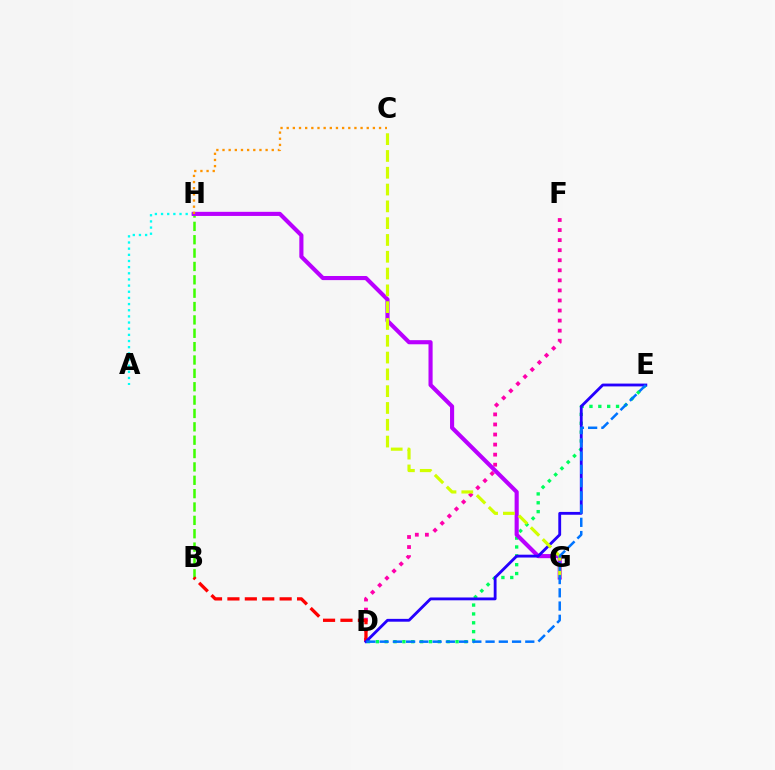{('A', 'H'): [{'color': '#00fff6', 'line_style': 'dotted', 'thickness': 1.67}], ('D', 'F'): [{'color': '#ff00ac', 'line_style': 'dotted', 'thickness': 2.73}], ('B', 'H'): [{'color': '#3dff00', 'line_style': 'dashed', 'thickness': 1.82}], ('D', 'E'): [{'color': '#00ff5c', 'line_style': 'dotted', 'thickness': 2.41}, {'color': '#2500ff', 'line_style': 'solid', 'thickness': 2.04}, {'color': '#0074ff', 'line_style': 'dashed', 'thickness': 1.8}], ('G', 'H'): [{'color': '#b900ff', 'line_style': 'solid', 'thickness': 2.96}], ('B', 'D'): [{'color': '#ff0000', 'line_style': 'dashed', 'thickness': 2.36}], ('C', 'G'): [{'color': '#d1ff00', 'line_style': 'dashed', 'thickness': 2.28}], ('C', 'H'): [{'color': '#ff9400', 'line_style': 'dotted', 'thickness': 1.67}]}